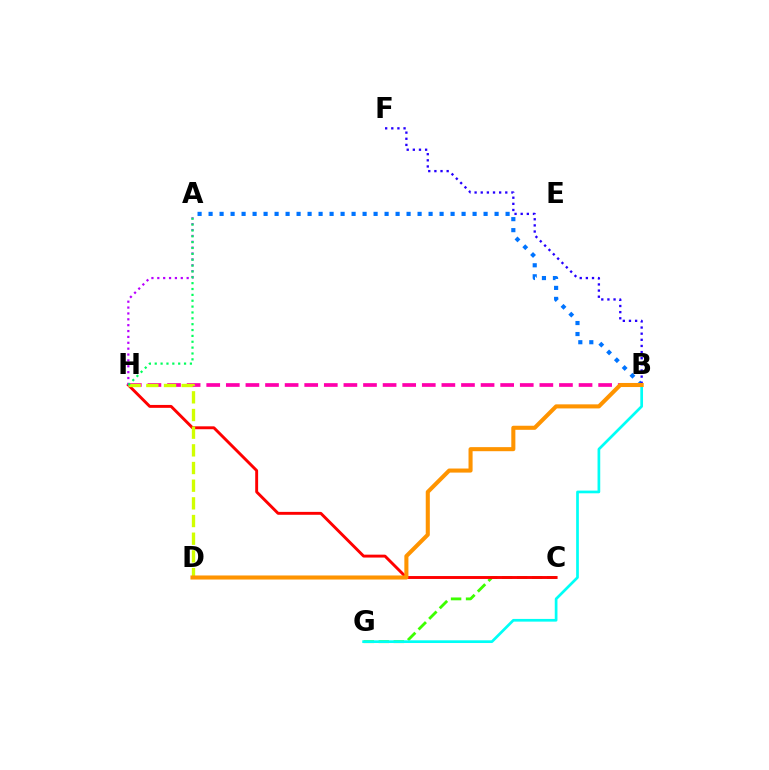{('A', 'B'): [{'color': '#0074ff', 'line_style': 'dotted', 'thickness': 2.99}], ('C', 'G'): [{'color': '#3dff00', 'line_style': 'dashed', 'thickness': 2.04}], ('C', 'H'): [{'color': '#ff0000', 'line_style': 'solid', 'thickness': 2.09}], ('B', 'F'): [{'color': '#2500ff', 'line_style': 'dotted', 'thickness': 1.67}], ('B', 'H'): [{'color': '#ff00ac', 'line_style': 'dashed', 'thickness': 2.66}], ('A', 'H'): [{'color': '#b900ff', 'line_style': 'dotted', 'thickness': 1.6}, {'color': '#00ff5c', 'line_style': 'dotted', 'thickness': 1.59}], ('D', 'H'): [{'color': '#d1ff00', 'line_style': 'dashed', 'thickness': 2.4}], ('B', 'G'): [{'color': '#00fff6', 'line_style': 'solid', 'thickness': 1.95}], ('B', 'D'): [{'color': '#ff9400', 'line_style': 'solid', 'thickness': 2.93}]}